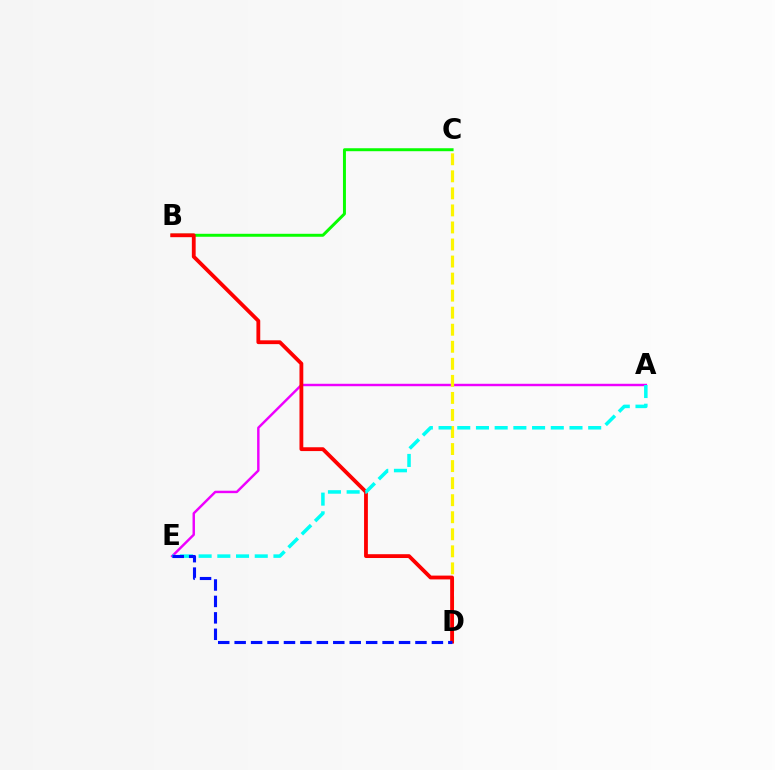{('A', 'E'): [{'color': '#ee00ff', 'line_style': 'solid', 'thickness': 1.75}, {'color': '#00fff6', 'line_style': 'dashed', 'thickness': 2.54}], ('C', 'D'): [{'color': '#fcf500', 'line_style': 'dashed', 'thickness': 2.32}], ('B', 'C'): [{'color': '#08ff00', 'line_style': 'solid', 'thickness': 2.14}], ('B', 'D'): [{'color': '#ff0000', 'line_style': 'solid', 'thickness': 2.75}], ('D', 'E'): [{'color': '#0010ff', 'line_style': 'dashed', 'thickness': 2.23}]}